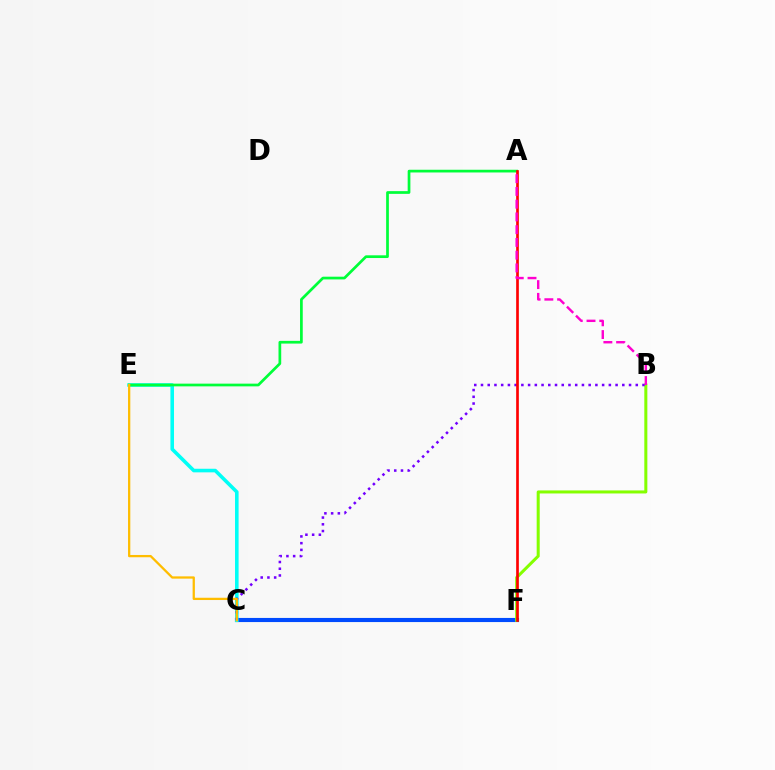{('C', 'F'): [{'color': '#004bff', 'line_style': 'solid', 'thickness': 2.97}], ('C', 'E'): [{'color': '#00fff6', 'line_style': 'solid', 'thickness': 2.58}, {'color': '#ffbd00', 'line_style': 'solid', 'thickness': 1.64}], ('B', 'F'): [{'color': '#84ff00', 'line_style': 'solid', 'thickness': 2.18}], ('B', 'C'): [{'color': '#7200ff', 'line_style': 'dotted', 'thickness': 1.83}], ('A', 'E'): [{'color': '#00ff39', 'line_style': 'solid', 'thickness': 1.96}], ('A', 'F'): [{'color': '#ff0000', 'line_style': 'solid', 'thickness': 1.93}], ('A', 'B'): [{'color': '#ff00cf', 'line_style': 'dashed', 'thickness': 1.73}]}